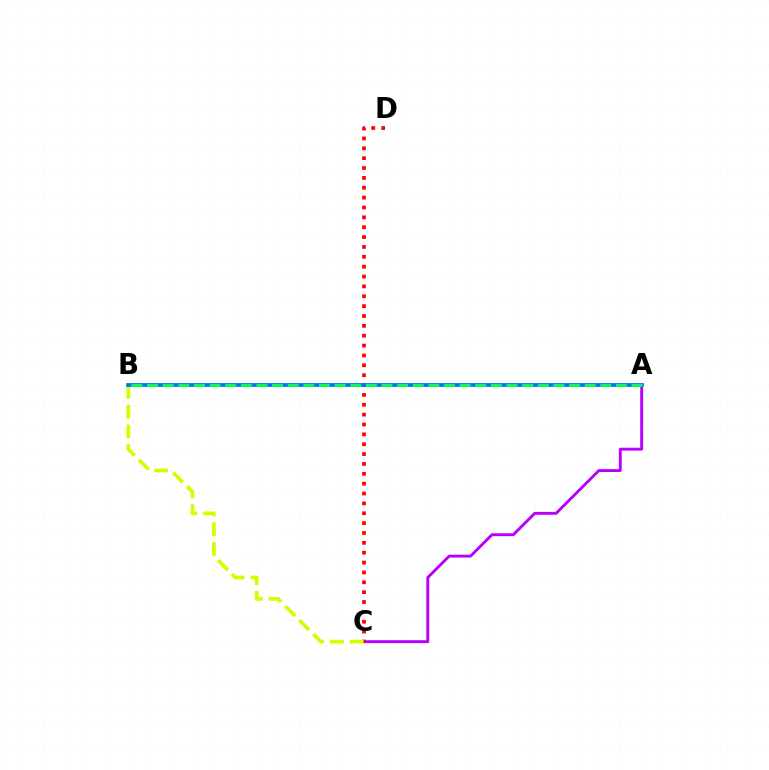{('A', 'C'): [{'color': '#b900ff', 'line_style': 'solid', 'thickness': 2.09}], ('C', 'D'): [{'color': '#ff0000', 'line_style': 'dotted', 'thickness': 2.68}], ('B', 'C'): [{'color': '#d1ff00', 'line_style': 'dashed', 'thickness': 2.69}], ('A', 'B'): [{'color': '#0074ff', 'line_style': 'solid', 'thickness': 2.7}, {'color': '#00ff5c', 'line_style': 'dashed', 'thickness': 2.12}]}